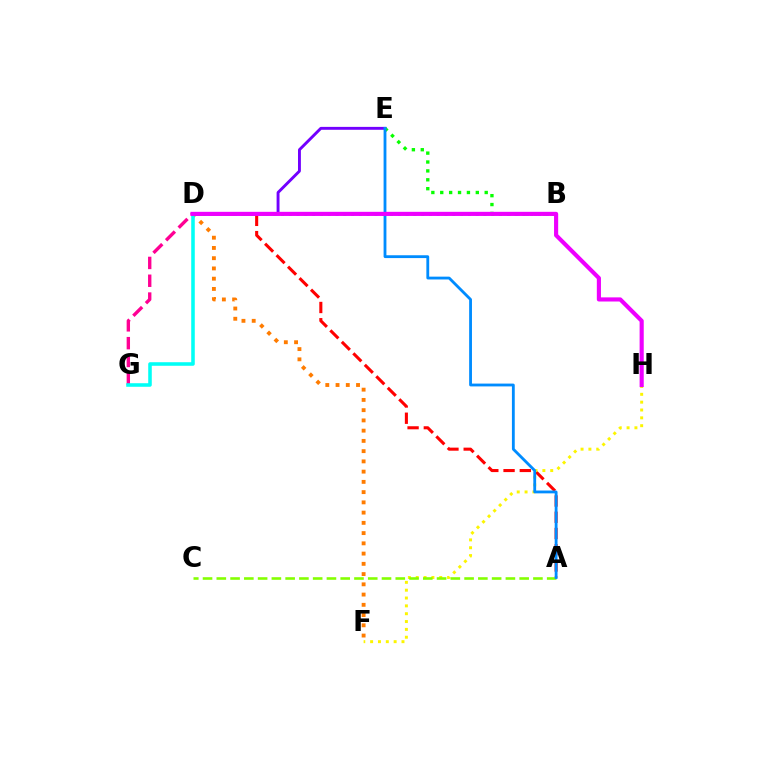{('D', 'E'): [{'color': '#7200ff', 'line_style': 'solid', 'thickness': 2.09}], ('B', 'D'): [{'color': '#0010ff', 'line_style': 'dotted', 'thickness': 1.57}, {'color': '#00ff74', 'line_style': 'dotted', 'thickness': 2.12}], ('D', 'F'): [{'color': '#ff7c00', 'line_style': 'dotted', 'thickness': 2.78}], ('A', 'D'): [{'color': '#ff0000', 'line_style': 'dashed', 'thickness': 2.21}], ('D', 'G'): [{'color': '#ff0094', 'line_style': 'dashed', 'thickness': 2.42}, {'color': '#00fff6', 'line_style': 'solid', 'thickness': 2.56}], ('F', 'H'): [{'color': '#fcf500', 'line_style': 'dotted', 'thickness': 2.13}], ('B', 'E'): [{'color': '#08ff00', 'line_style': 'dotted', 'thickness': 2.42}], ('A', 'C'): [{'color': '#84ff00', 'line_style': 'dashed', 'thickness': 1.87}], ('A', 'E'): [{'color': '#008cff', 'line_style': 'solid', 'thickness': 2.03}], ('D', 'H'): [{'color': '#ee00ff', 'line_style': 'solid', 'thickness': 2.98}]}